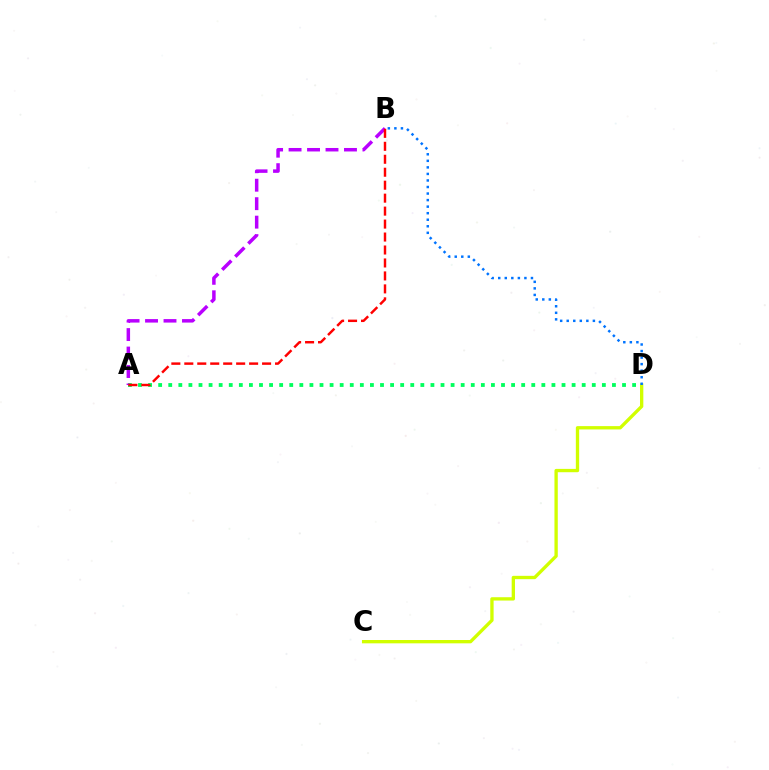{('A', 'D'): [{'color': '#00ff5c', 'line_style': 'dotted', 'thickness': 2.74}], ('C', 'D'): [{'color': '#d1ff00', 'line_style': 'solid', 'thickness': 2.4}], ('A', 'B'): [{'color': '#b900ff', 'line_style': 'dashed', 'thickness': 2.51}, {'color': '#ff0000', 'line_style': 'dashed', 'thickness': 1.76}], ('B', 'D'): [{'color': '#0074ff', 'line_style': 'dotted', 'thickness': 1.78}]}